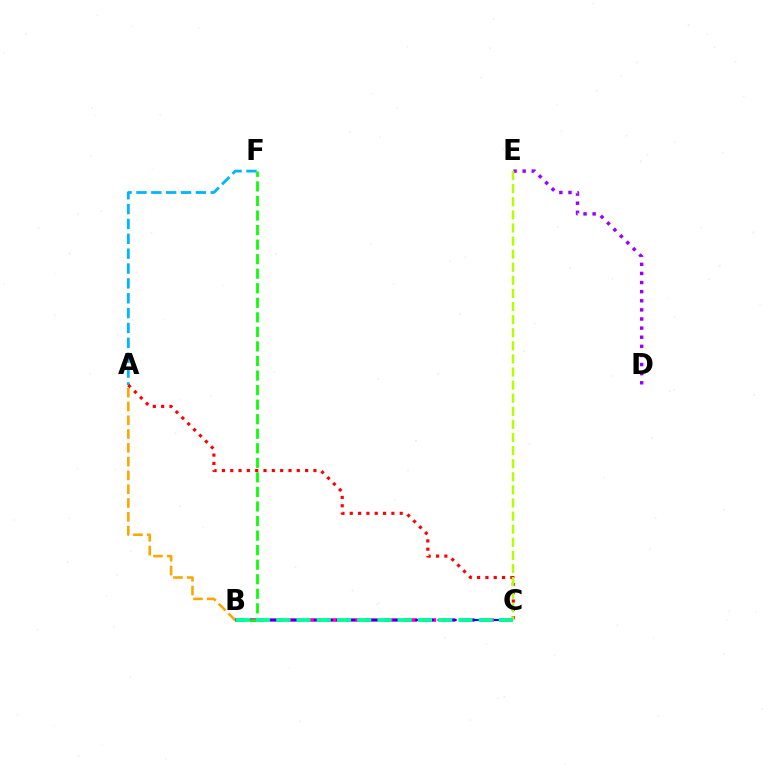{('A', 'F'): [{'color': '#00b5ff', 'line_style': 'dashed', 'thickness': 2.02}], ('A', 'B'): [{'color': '#ffa500', 'line_style': 'dashed', 'thickness': 1.87}], ('D', 'E'): [{'color': '#9b00ff', 'line_style': 'dotted', 'thickness': 2.48}], ('B', 'C'): [{'color': '#ff00bd', 'line_style': 'dashed', 'thickness': 2.61}, {'color': '#0010ff', 'line_style': 'dashed', 'thickness': 1.53}, {'color': '#00ff9d', 'line_style': 'dashed', 'thickness': 2.75}], ('A', 'C'): [{'color': '#ff0000', 'line_style': 'dotted', 'thickness': 2.26}], ('B', 'F'): [{'color': '#08ff00', 'line_style': 'dashed', 'thickness': 1.98}], ('C', 'E'): [{'color': '#b3ff00', 'line_style': 'dashed', 'thickness': 1.78}]}